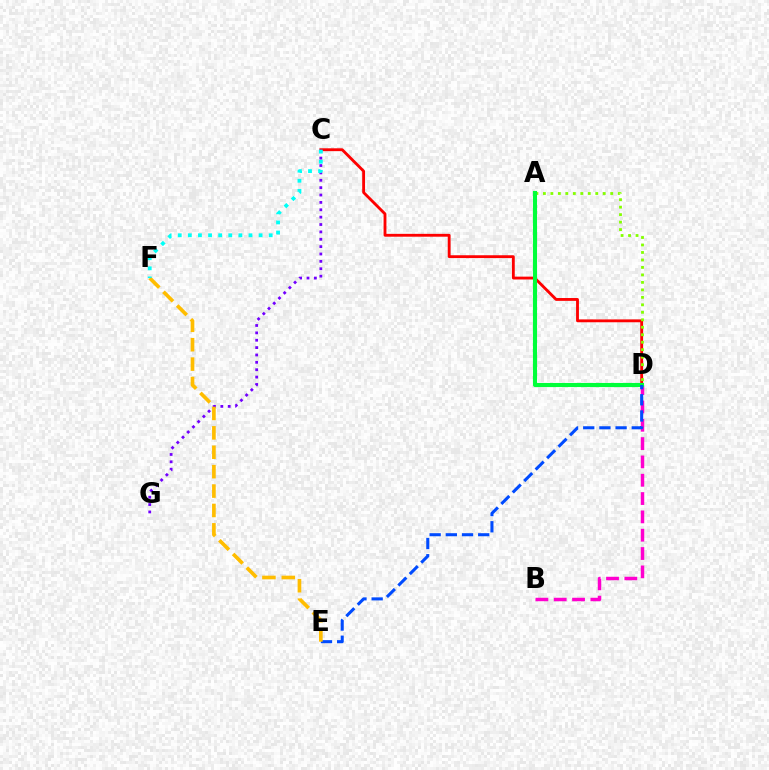{('C', 'D'): [{'color': '#ff0000', 'line_style': 'solid', 'thickness': 2.05}], ('B', 'D'): [{'color': '#ff00cf', 'line_style': 'dashed', 'thickness': 2.49}], ('A', 'D'): [{'color': '#84ff00', 'line_style': 'dotted', 'thickness': 2.03}, {'color': '#00ff39', 'line_style': 'solid', 'thickness': 2.95}], ('C', 'G'): [{'color': '#7200ff', 'line_style': 'dotted', 'thickness': 2.0}], ('D', 'E'): [{'color': '#004bff', 'line_style': 'dashed', 'thickness': 2.2}], ('E', 'F'): [{'color': '#ffbd00', 'line_style': 'dashed', 'thickness': 2.64}], ('C', 'F'): [{'color': '#00fff6', 'line_style': 'dotted', 'thickness': 2.75}]}